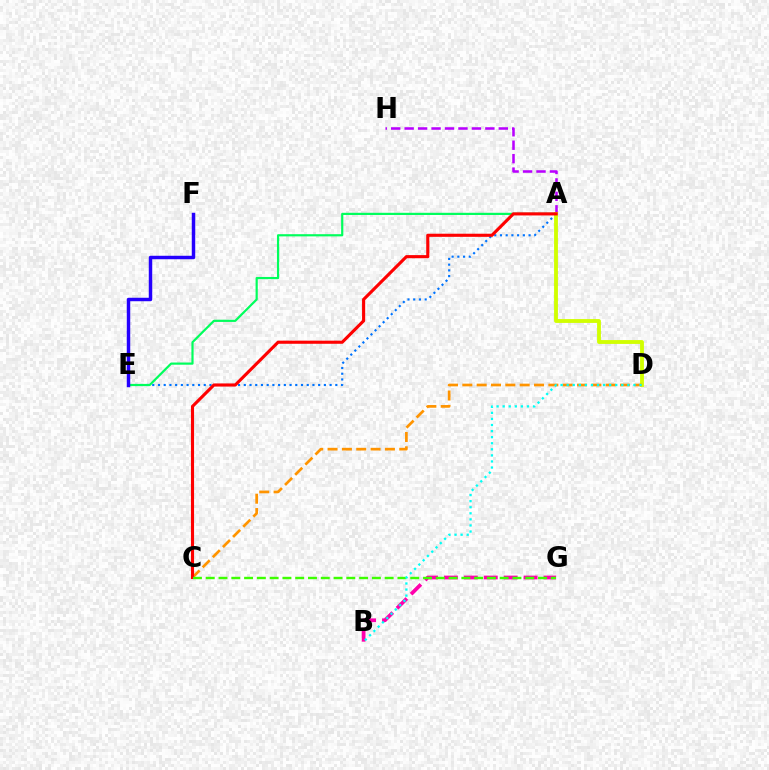{('B', 'G'): [{'color': '#ff00ac', 'line_style': 'dashed', 'thickness': 2.71}], ('A', 'E'): [{'color': '#0074ff', 'line_style': 'dotted', 'thickness': 1.55}, {'color': '#00ff5c', 'line_style': 'solid', 'thickness': 1.58}], ('A', 'H'): [{'color': '#b900ff', 'line_style': 'dashed', 'thickness': 1.83}], ('A', 'D'): [{'color': '#d1ff00', 'line_style': 'solid', 'thickness': 2.76}], ('C', 'D'): [{'color': '#ff9400', 'line_style': 'dashed', 'thickness': 1.95}], ('A', 'C'): [{'color': '#ff0000', 'line_style': 'solid', 'thickness': 2.24}], ('C', 'G'): [{'color': '#3dff00', 'line_style': 'dashed', 'thickness': 1.74}], ('B', 'D'): [{'color': '#00fff6', 'line_style': 'dotted', 'thickness': 1.65}], ('E', 'F'): [{'color': '#2500ff', 'line_style': 'solid', 'thickness': 2.49}]}